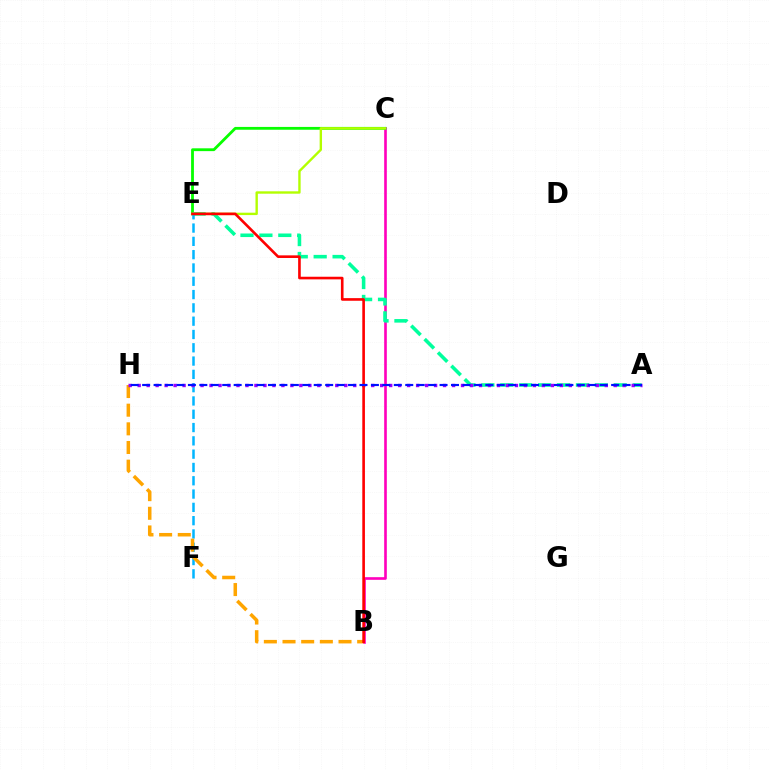{('B', 'C'): [{'color': '#ff00bd', 'line_style': 'solid', 'thickness': 1.9}], ('C', 'E'): [{'color': '#08ff00', 'line_style': 'solid', 'thickness': 2.03}, {'color': '#b3ff00', 'line_style': 'solid', 'thickness': 1.72}], ('A', 'E'): [{'color': '#00ff9d', 'line_style': 'dashed', 'thickness': 2.57}], ('E', 'F'): [{'color': '#00b5ff', 'line_style': 'dashed', 'thickness': 1.81}], ('B', 'H'): [{'color': '#ffa500', 'line_style': 'dashed', 'thickness': 2.54}], ('A', 'H'): [{'color': '#9b00ff', 'line_style': 'dotted', 'thickness': 2.44}, {'color': '#0010ff', 'line_style': 'dashed', 'thickness': 1.55}], ('B', 'E'): [{'color': '#ff0000', 'line_style': 'solid', 'thickness': 1.89}]}